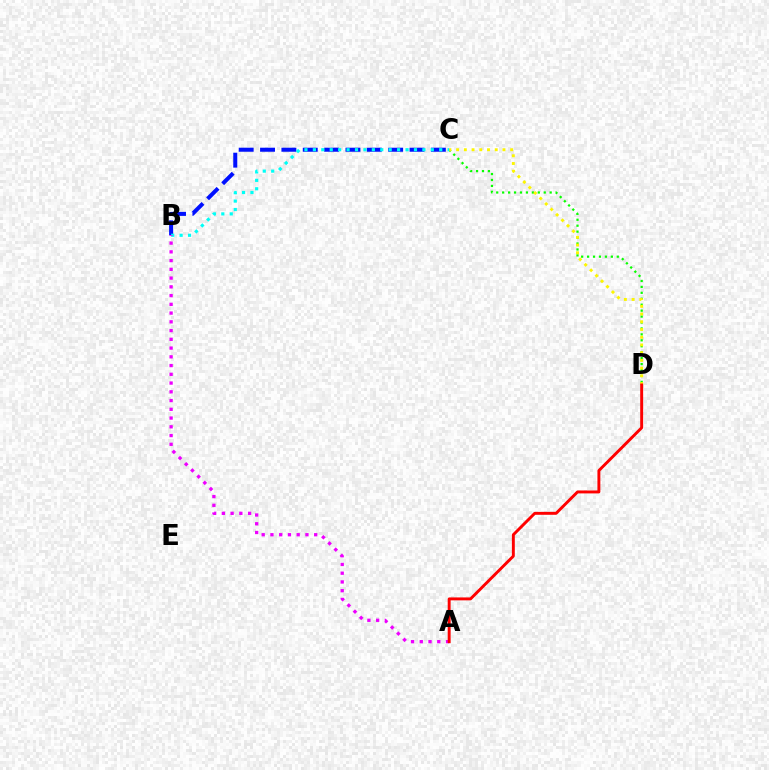{('C', 'D'): [{'color': '#08ff00', 'line_style': 'dotted', 'thickness': 1.61}, {'color': '#fcf500', 'line_style': 'dotted', 'thickness': 2.1}], ('B', 'C'): [{'color': '#0010ff', 'line_style': 'dashed', 'thickness': 2.9}, {'color': '#00fff6', 'line_style': 'dotted', 'thickness': 2.29}], ('A', 'B'): [{'color': '#ee00ff', 'line_style': 'dotted', 'thickness': 2.38}], ('A', 'D'): [{'color': '#ff0000', 'line_style': 'solid', 'thickness': 2.11}]}